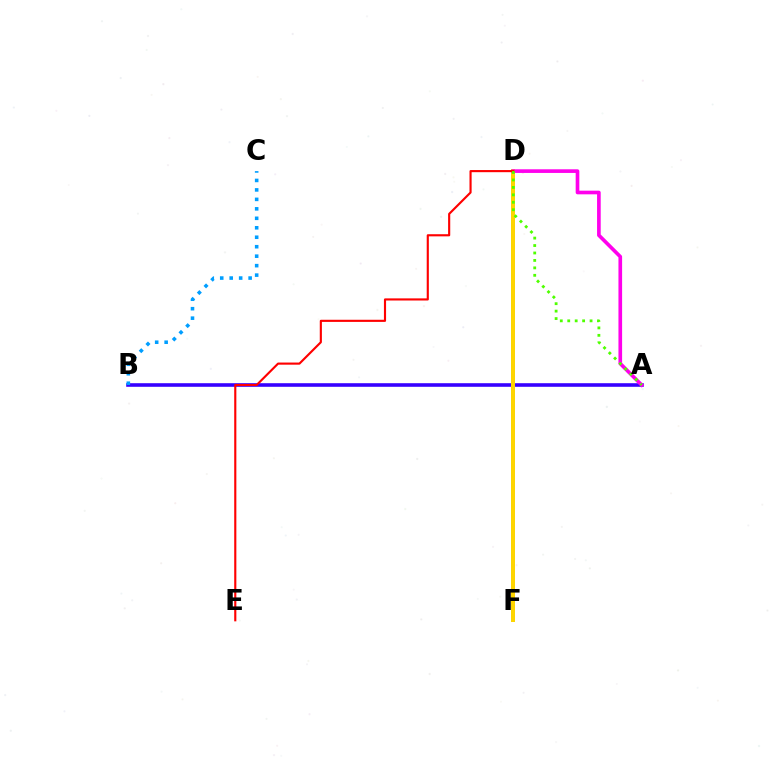{('A', 'B'): [{'color': '#3700ff', 'line_style': 'solid', 'thickness': 2.59}], ('D', 'F'): [{'color': '#00ff86', 'line_style': 'solid', 'thickness': 2.69}, {'color': '#ffd500', 'line_style': 'solid', 'thickness': 2.86}], ('A', 'D'): [{'color': '#ff00ed', 'line_style': 'solid', 'thickness': 2.63}, {'color': '#4fff00', 'line_style': 'dotted', 'thickness': 2.02}], ('D', 'E'): [{'color': '#ff0000', 'line_style': 'solid', 'thickness': 1.54}], ('B', 'C'): [{'color': '#009eff', 'line_style': 'dotted', 'thickness': 2.57}]}